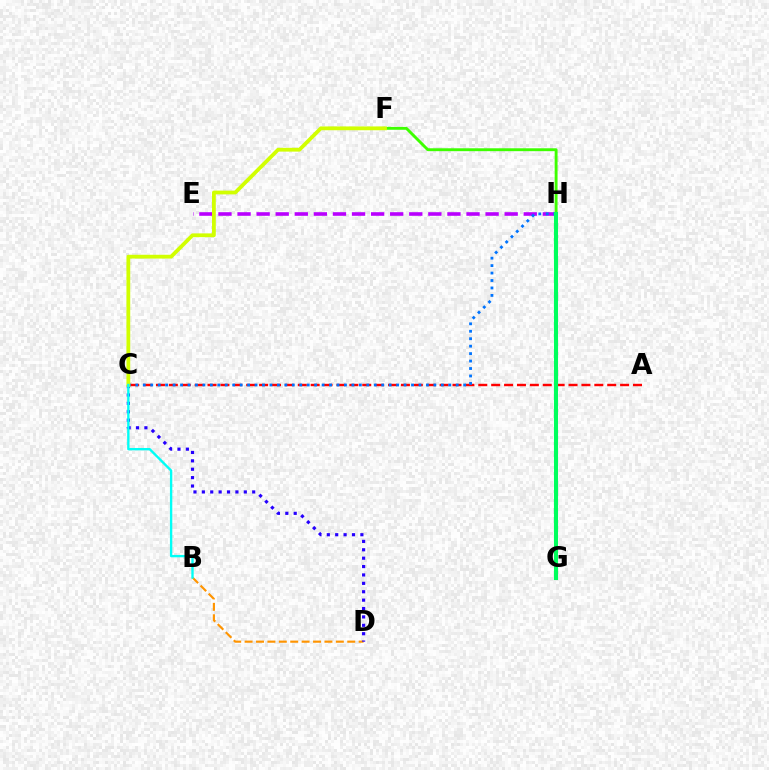{('B', 'D'): [{'color': '#ff9400', 'line_style': 'dashed', 'thickness': 1.55}], ('E', 'H'): [{'color': '#b900ff', 'line_style': 'dashed', 'thickness': 2.59}], ('A', 'C'): [{'color': '#ff0000', 'line_style': 'dashed', 'thickness': 1.75}], ('G', 'H'): [{'color': '#ff00ac', 'line_style': 'dashed', 'thickness': 1.56}, {'color': '#00ff5c', 'line_style': 'solid', 'thickness': 2.93}], ('C', 'D'): [{'color': '#2500ff', 'line_style': 'dotted', 'thickness': 2.28}], ('C', 'H'): [{'color': '#0074ff', 'line_style': 'dotted', 'thickness': 2.02}], ('F', 'H'): [{'color': '#3dff00', 'line_style': 'solid', 'thickness': 2.08}], ('C', 'F'): [{'color': '#d1ff00', 'line_style': 'solid', 'thickness': 2.72}], ('B', 'C'): [{'color': '#00fff6', 'line_style': 'solid', 'thickness': 1.69}]}